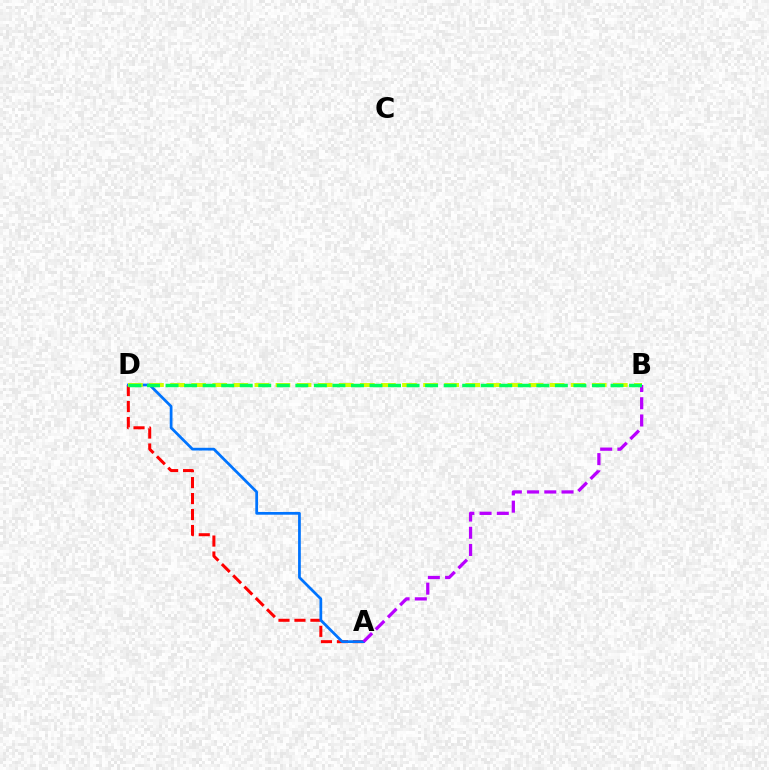{('A', 'D'): [{'color': '#ff0000', 'line_style': 'dashed', 'thickness': 2.17}, {'color': '#0074ff', 'line_style': 'solid', 'thickness': 1.98}], ('B', 'D'): [{'color': '#d1ff00', 'line_style': 'dashed', 'thickness': 2.86}, {'color': '#00ff5c', 'line_style': 'dashed', 'thickness': 2.52}], ('A', 'B'): [{'color': '#b900ff', 'line_style': 'dashed', 'thickness': 2.34}]}